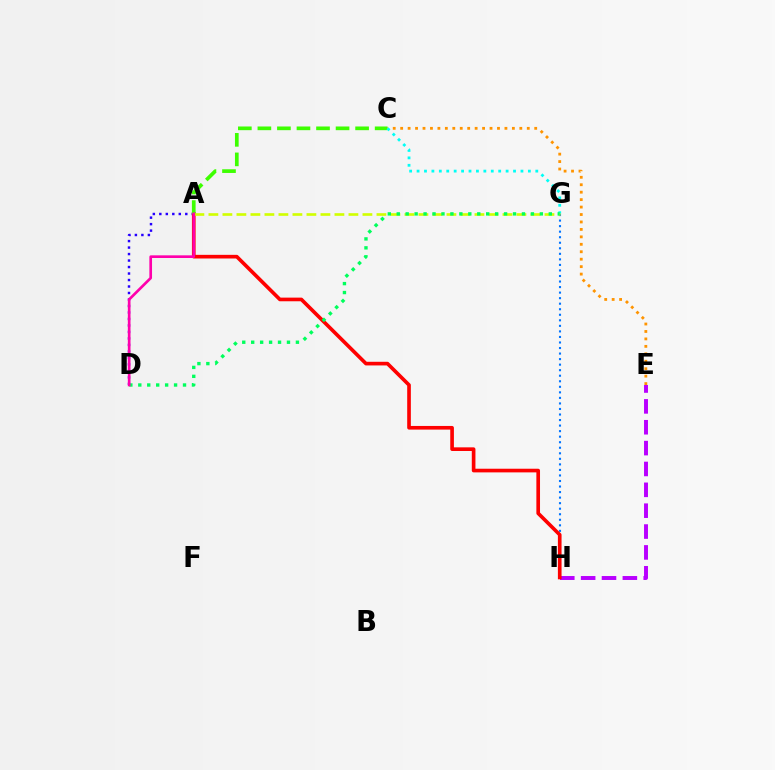{('C', 'E'): [{'color': '#ff9400', 'line_style': 'dotted', 'thickness': 2.02}], ('A', 'D'): [{'color': '#2500ff', 'line_style': 'dotted', 'thickness': 1.76}, {'color': '#ff00ac', 'line_style': 'solid', 'thickness': 1.92}], ('G', 'H'): [{'color': '#0074ff', 'line_style': 'dotted', 'thickness': 1.51}], ('E', 'H'): [{'color': '#b900ff', 'line_style': 'dashed', 'thickness': 2.83}], ('A', 'H'): [{'color': '#ff0000', 'line_style': 'solid', 'thickness': 2.63}], ('A', 'C'): [{'color': '#3dff00', 'line_style': 'dashed', 'thickness': 2.65}], ('C', 'G'): [{'color': '#00fff6', 'line_style': 'dotted', 'thickness': 2.02}], ('A', 'G'): [{'color': '#d1ff00', 'line_style': 'dashed', 'thickness': 1.9}], ('D', 'G'): [{'color': '#00ff5c', 'line_style': 'dotted', 'thickness': 2.43}]}